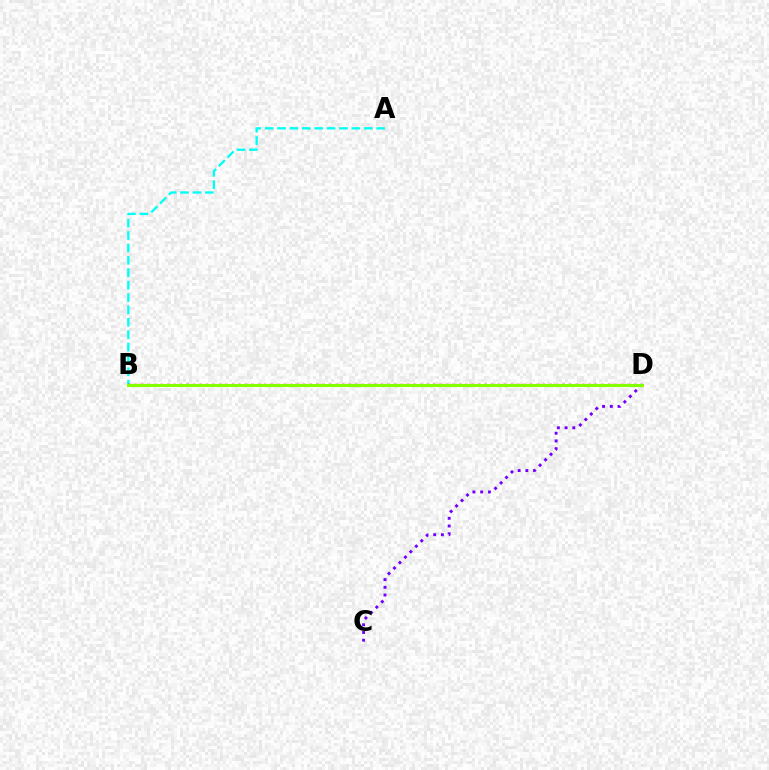{('A', 'B'): [{'color': '#00fff6', 'line_style': 'dashed', 'thickness': 1.68}], ('B', 'D'): [{'color': '#ff0000', 'line_style': 'dotted', 'thickness': 1.76}, {'color': '#84ff00', 'line_style': 'solid', 'thickness': 2.2}], ('C', 'D'): [{'color': '#7200ff', 'line_style': 'dotted', 'thickness': 2.1}]}